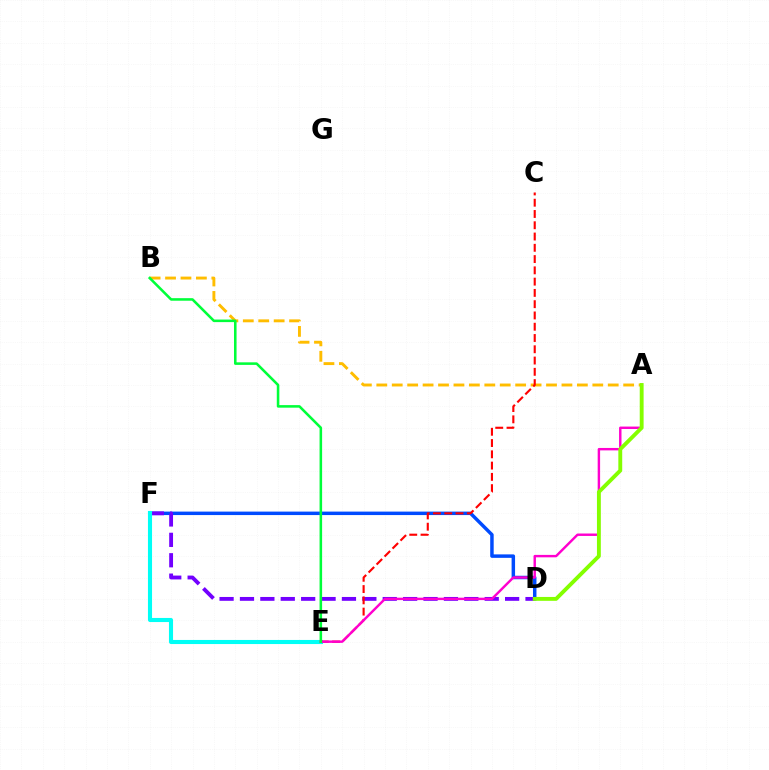{('D', 'F'): [{'color': '#004bff', 'line_style': 'solid', 'thickness': 2.5}, {'color': '#7200ff', 'line_style': 'dashed', 'thickness': 2.77}], ('A', 'B'): [{'color': '#ffbd00', 'line_style': 'dashed', 'thickness': 2.1}], ('E', 'F'): [{'color': '#00fff6', 'line_style': 'solid', 'thickness': 2.95}], ('C', 'E'): [{'color': '#ff0000', 'line_style': 'dashed', 'thickness': 1.53}], ('A', 'E'): [{'color': '#ff00cf', 'line_style': 'solid', 'thickness': 1.75}], ('A', 'D'): [{'color': '#84ff00', 'line_style': 'solid', 'thickness': 2.79}], ('B', 'E'): [{'color': '#00ff39', 'line_style': 'solid', 'thickness': 1.84}]}